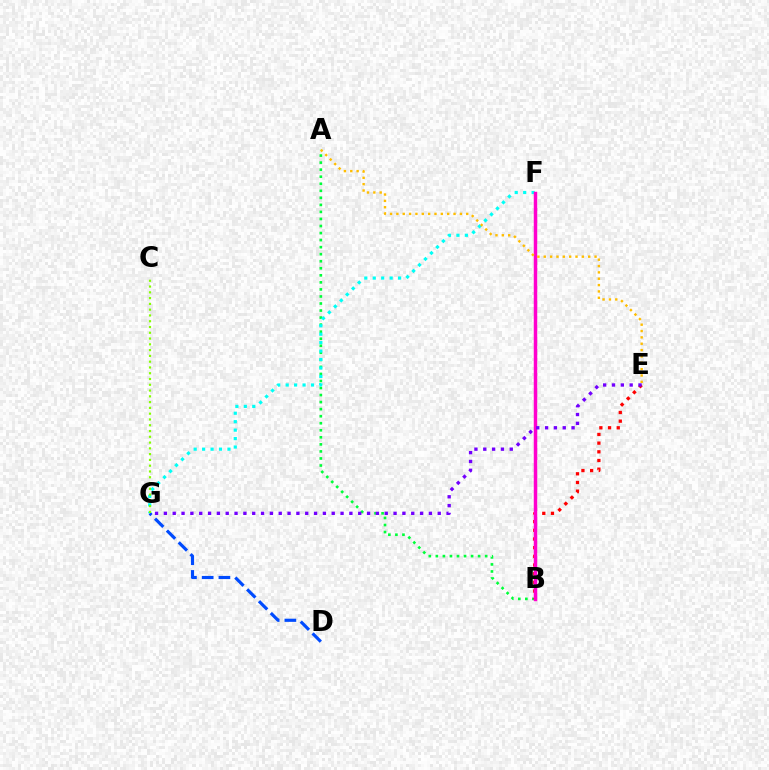{('A', 'B'): [{'color': '#00ff39', 'line_style': 'dotted', 'thickness': 1.91}], ('F', 'G'): [{'color': '#00fff6', 'line_style': 'dotted', 'thickness': 2.3}], ('B', 'E'): [{'color': '#ff0000', 'line_style': 'dotted', 'thickness': 2.36}], ('B', 'F'): [{'color': '#ff00cf', 'line_style': 'solid', 'thickness': 2.5}], ('D', 'G'): [{'color': '#004bff', 'line_style': 'dashed', 'thickness': 2.27}], ('A', 'E'): [{'color': '#ffbd00', 'line_style': 'dotted', 'thickness': 1.73}], ('C', 'G'): [{'color': '#84ff00', 'line_style': 'dotted', 'thickness': 1.57}], ('E', 'G'): [{'color': '#7200ff', 'line_style': 'dotted', 'thickness': 2.4}]}